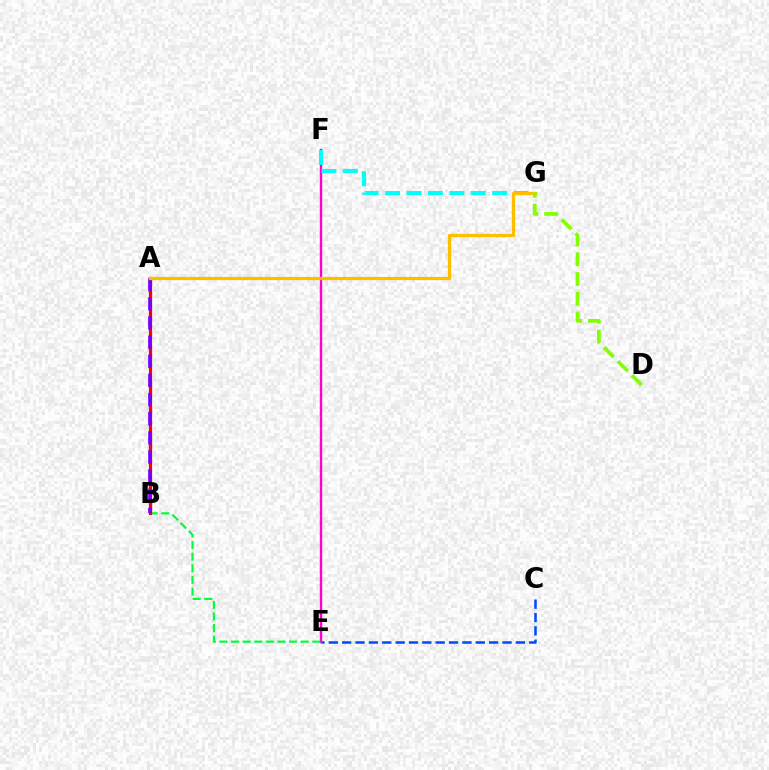{('C', 'E'): [{'color': '#004bff', 'line_style': 'dashed', 'thickness': 1.82}], ('E', 'F'): [{'color': '#ff00cf', 'line_style': 'solid', 'thickness': 1.7}], ('F', 'G'): [{'color': '#00fff6', 'line_style': 'dashed', 'thickness': 2.91}], ('B', 'E'): [{'color': '#00ff39', 'line_style': 'dashed', 'thickness': 1.58}], ('A', 'B'): [{'color': '#ff0000', 'line_style': 'solid', 'thickness': 2.34}, {'color': '#7200ff', 'line_style': 'dashed', 'thickness': 2.6}], ('A', 'G'): [{'color': '#ffbd00', 'line_style': 'solid', 'thickness': 2.36}], ('D', 'G'): [{'color': '#84ff00', 'line_style': 'dashed', 'thickness': 2.68}]}